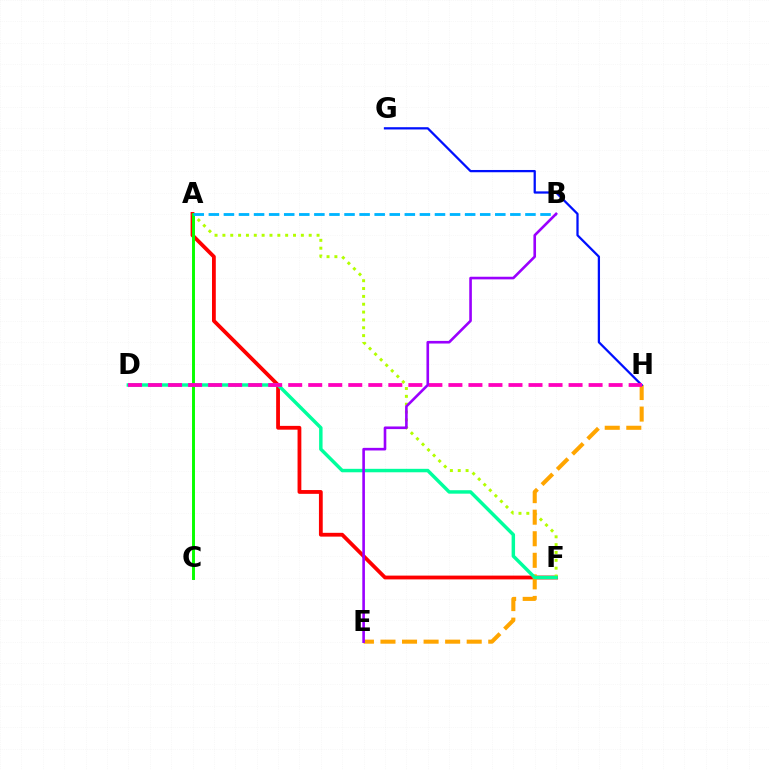{('A', 'F'): [{'color': '#ff0000', 'line_style': 'solid', 'thickness': 2.73}, {'color': '#b3ff00', 'line_style': 'dotted', 'thickness': 2.13}], ('A', 'C'): [{'color': '#08ff00', 'line_style': 'solid', 'thickness': 2.11}], ('E', 'H'): [{'color': '#ffa500', 'line_style': 'dashed', 'thickness': 2.93}], ('A', 'B'): [{'color': '#00b5ff', 'line_style': 'dashed', 'thickness': 2.05}], ('G', 'H'): [{'color': '#0010ff', 'line_style': 'solid', 'thickness': 1.63}], ('D', 'F'): [{'color': '#00ff9d', 'line_style': 'solid', 'thickness': 2.49}], ('D', 'H'): [{'color': '#ff00bd', 'line_style': 'dashed', 'thickness': 2.72}], ('B', 'E'): [{'color': '#9b00ff', 'line_style': 'solid', 'thickness': 1.89}]}